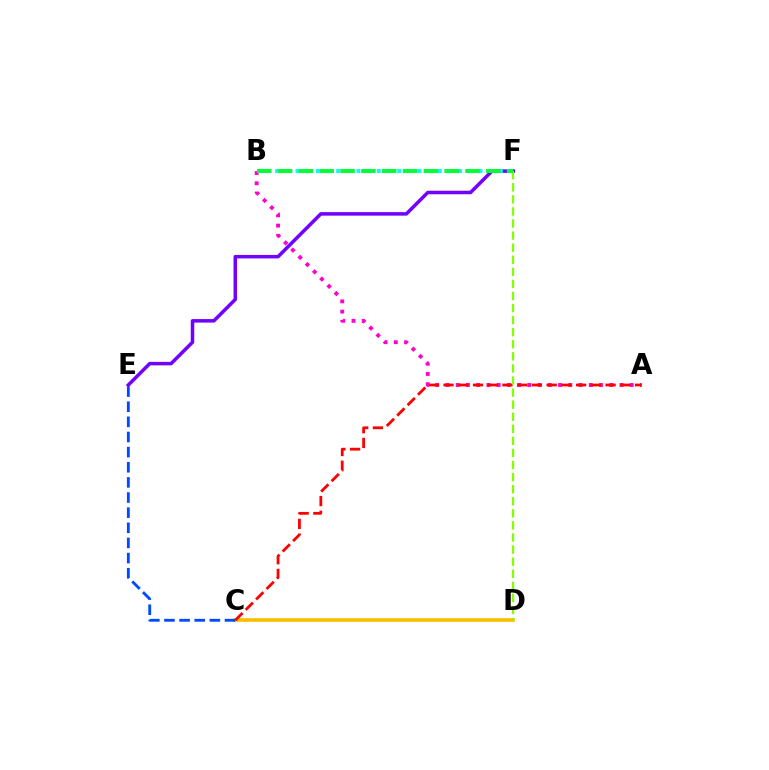{('A', 'B'): [{'color': '#ff00cf', 'line_style': 'dotted', 'thickness': 2.78}], ('C', 'D'): [{'color': '#ffbd00', 'line_style': 'solid', 'thickness': 2.65}], ('C', 'E'): [{'color': '#004bff', 'line_style': 'dashed', 'thickness': 2.06}], ('A', 'C'): [{'color': '#ff0000', 'line_style': 'dashed', 'thickness': 2.0}], ('E', 'F'): [{'color': '#7200ff', 'line_style': 'solid', 'thickness': 2.53}], ('B', 'F'): [{'color': '#00fff6', 'line_style': 'dotted', 'thickness': 2.76}, {'color': '#00ff39', 'line_style': 'dashed', 'thickness': 2.83}], ('D', 'F'): [{'color': '#84ff00', 'line_style': 'dashed', 'thickness': 1.64}]}